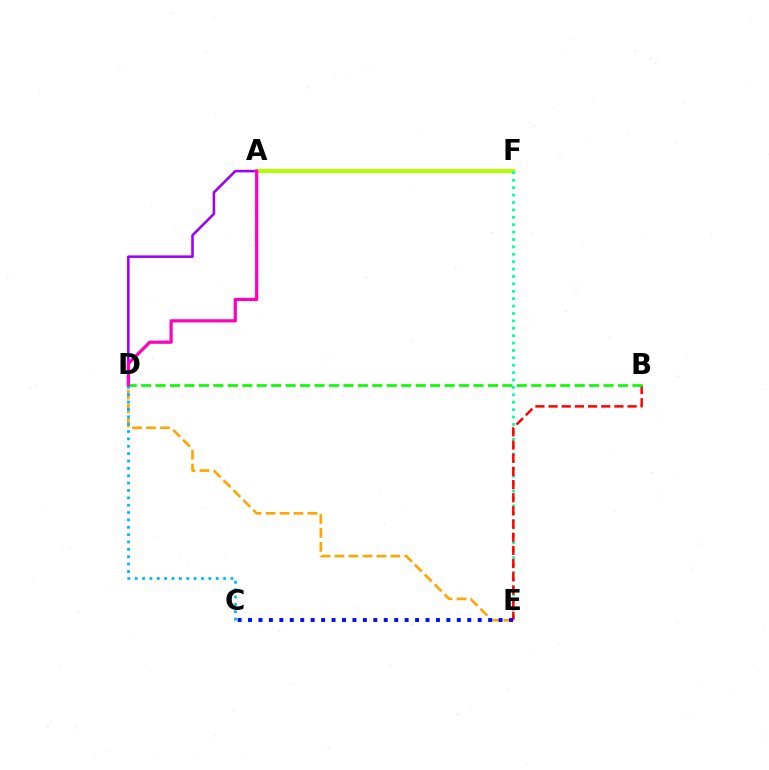{('A', 'D'): [{'color': '#9b00ff', 'line_style': 'solid', 'thickness': 1.85}, {'color': '#ff00bd', 'line_style': 'solid', 'thickness': 2.31}], ('A', 'F'): [{'color': '#b3ff00', 'line_style': 'solid', 'thickness': 2.94}], ('E', 'F'): [{'color': '#00ff9d', 'line_style': 'dotted', 'thickness': 2.01}], ('B', 'E'): [{'color': '#ff0000', 'line_style': 'dashed', 'thickness': 1.79}], ('D', 'E'): [{'color': '#ffa500', 'line_style': 'dashed', 'thickness': 1.9}], ('C', 'E'): [{'color': '#0010ff', 'line_style': 'dotted', 'thickness': 2.84}], ('C', 'D'): [{'color': '#00b5ff', 'line_style': 'dotted', 'thickness': 2.0}], ('B', 'D'): [{'color': '#08ff00', 'line_style': 'dashed', 'thickness': 1.96}]}